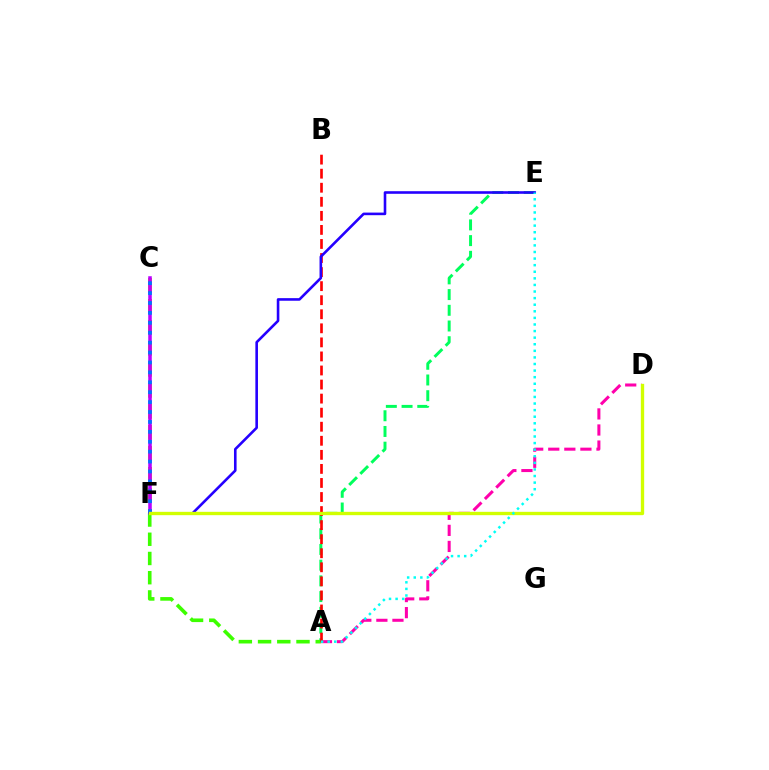{('C', 'F'): [{'color': '#ff9400', 'line_style': 'dashed', 'thickness': 2.85}, {'color': '#b900ff', 'line_style': 'solid', 'thickness': 2.54}, {'color': '#0074ff', 'line_style': 'dotted', 'thickness': 2.69}], ('A', 'E'): [{'color': '#00ff5c', 'line_style': 'dashed', 'thickness': 2.13}, {'color': '#00fff6', 'line_style': 'dotted', 'thickness': 1.79}], ('A', 'D'): [{'color': '#ff00ac', 'line_style': 'dashed', 'thickness': 2.18}], ('A', 'F'): [{'color': '#3dff00', 'line_style': 'dashed', 'thickness': 2.61}], ('A', 'B'): [{'color': '#ff0000', 'line_style': 'dashed', 'thickness': 1.91}], ('E', 'F'): [{'color': '#2500ff', 'line_style': 'solid', 'thickness': 1.87}], ('D', 'F'): [{'color': '#d1ff00', 'line_style': 'solid', 'thickness': 2.41}]}